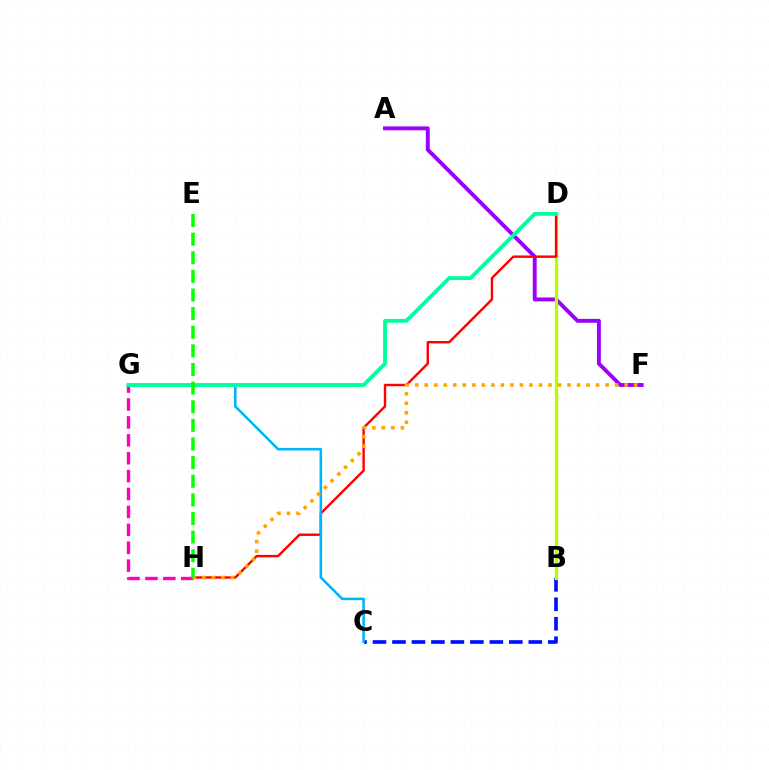{('B', 'C'): [{'color': '#0010ff', 'line_style': 'dashed', 'thickness': 2.65}], ('A', 'F'): [{'color': '#9b00ff', 'line_style': 'solid', 'thickness': 2.8}], ('B', 'D'): [{'color': '#b3ff00', 'line_style': 'solid', 'thickness': 2.36}], ('D', 'H'): [{'color': '#ff0000', 'line_style': 'solid', 'thickness': 1.74}], ('C', 'G'): [{'color': '#00b5ff', 'line_style': 'solid', 'thickness': 1.85}], ('G', 'H'): [{'color': '#ff00bd', 'line_style': 'dashed', 'thickness': 2.43}], ('F', 'H'): [{'color': '#ffa500', 'line_style': 'dotted', 'thickness': 2.59}], ('D', 'G'): [{'color': '#00ff9d', 'line_style': 'solid', 'thickness': 2.77}], ('E', 'H'): [{'color': '#08ff00', 'line_style': 'dashed', 'thickness': 2.53}]}